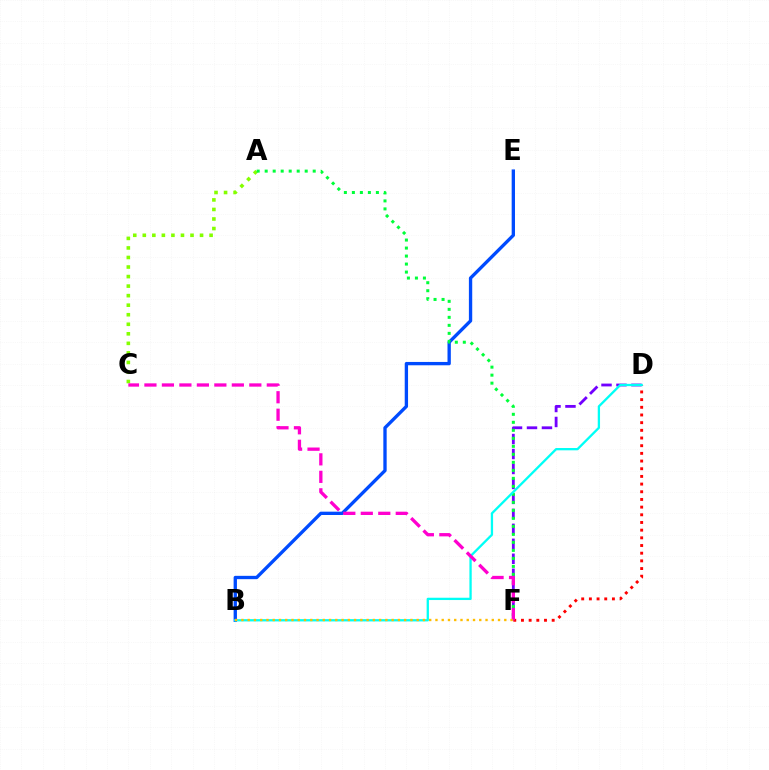{('A', 'C'): [{'color': '#84ff00', 'line_style': 'dotted', 'thickness': 2.59}], ('D', 'F'): [{'color': '#7200ff', 'line_style': 'dashed', 'thickness': 2.03}, {'color': '#ff0000', 'line_style': 'dotted', 'thickness': 2.09}], ('B', 'E'): [{'color': '#004bff', 'line_style': 'solid', 'thickness': 2.4}], ('A', 'F'): [{'color': '#00ff39', 'line_style': 'dotted', 'thickness': 2.17}], ('B', 'D'): [{'color': '#00fff6', 'line_style': 'solid', 'thickness': 1.66}], ('C', 'F'): [{'color': '#ff00cf', 'line_style': 'dashed', 'thickness': 2.37}], ('B', 'F'): [{'color': '#ffbd00', 'line_style': 'dotted', 'thickness': 1.7}]}